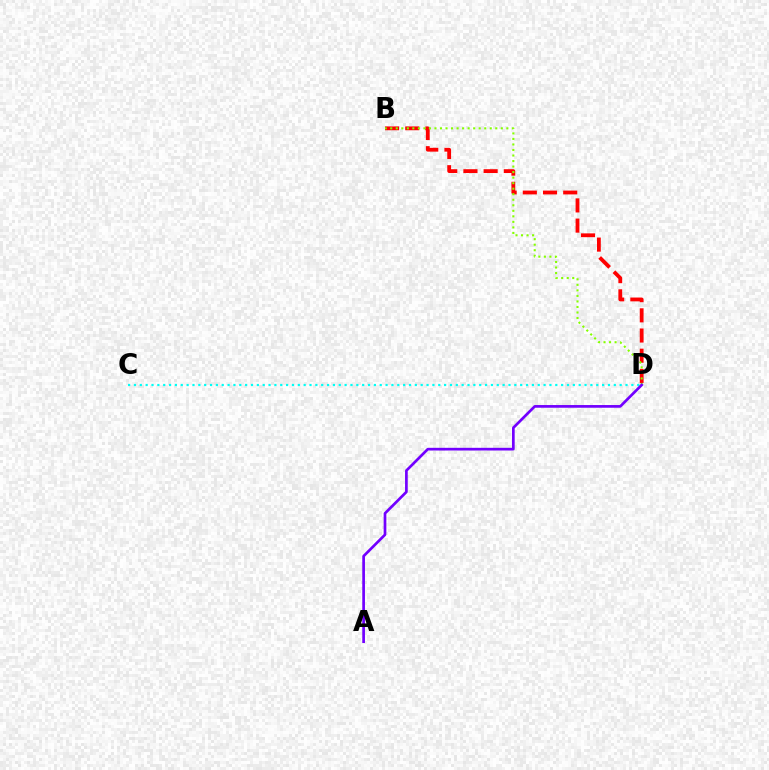{('B', 'D'): [{'color': '#ff0000', 'line_style': 'dashed', 'thickness': 2.74}, {'color': '#84ff00', 'line_style': 'dotted', 'thickness': 1.5}], ('C', 'D'): [{'color': '#00fff6', 'line_style': 'dotted', 'thickness': 1.59}], ('A', 'D'): [{'color': '#7200ff', 'line_style': 'solid', 'thickness': 1.95}]}